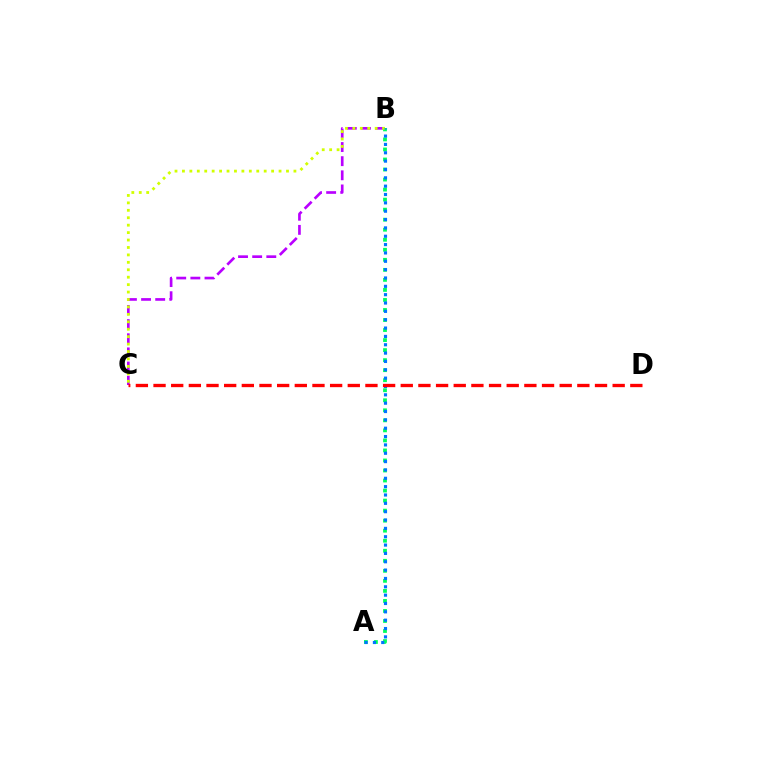{('B', 'C'): [{'color': '#b900ff', 'line_style': 'dashed', 'thickness': 1.92}, {'color': '#d1ff00', 'line_style': 'dotted', 'thickness': 2.02}], ('A', 'B'): [{'color': '#00ff5c', 'line_style': 'dotted', 'thickness': 2.73}, {'color': '#0074ff', 'line_style': 'dotted', 'thickness': 2.27}], ('C', 'D'): [{'color': '#ff0000', 'line_style': 'dashed', 'thickness': 2.4}]}